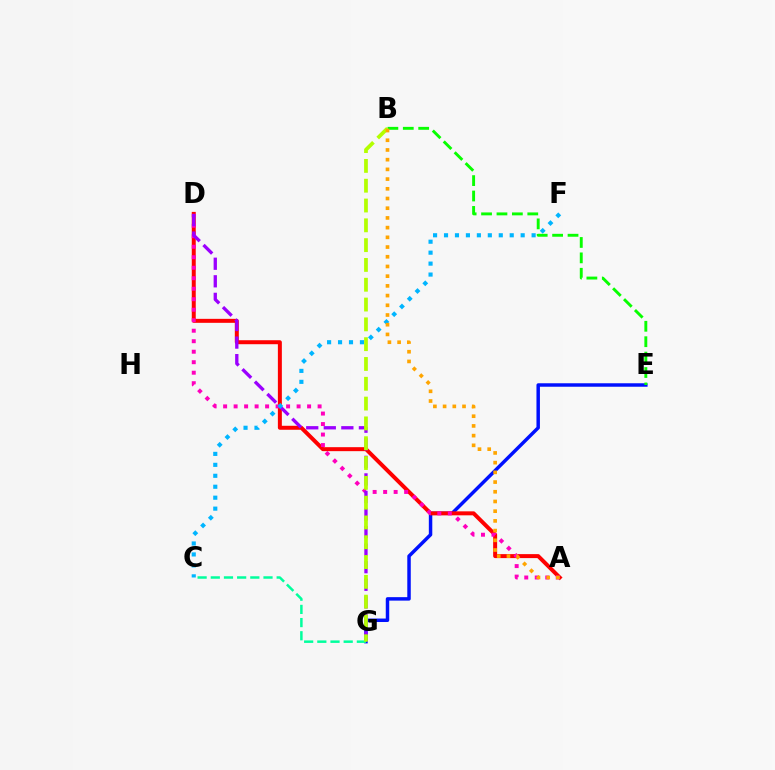{('E', 'G'): [{'color': '#0010ff', 'line_style': 'solid', 'thickness': 2.5}], ('A', 'D'): [{'color': '#ff0000', 'line_style': 'solid', 'thickness': 2.87}, {'color': '#ff00bd', 'line_style': 'dotted', 'thickness': 2.85}], ('D', 'G'): [{'color': '#9b00ff', 'line_style': 'dashed', 'thickness': 2.39}], ('C', 'F'): [{'color': '#00b5ff', 'line_style': 'dotted', 'thickness': 2.98}], ('C', 'G'): [{'color': '#00ff9d', 'line_style': 'dashed', 'thickness': 1.79}], ('B', 'E'): [{'color': '#08ff00', 'line_style': 'dashed', 'thickness': 2.09}], ('B', 'G'): [{'color': '#b3ff00', 'line_style': 'dashed', 'thickness': 2.69}], ('A', 'B'): [{'color': '#ffa500', 'line_style': 'dotted', 'thickness': 2.64}]}